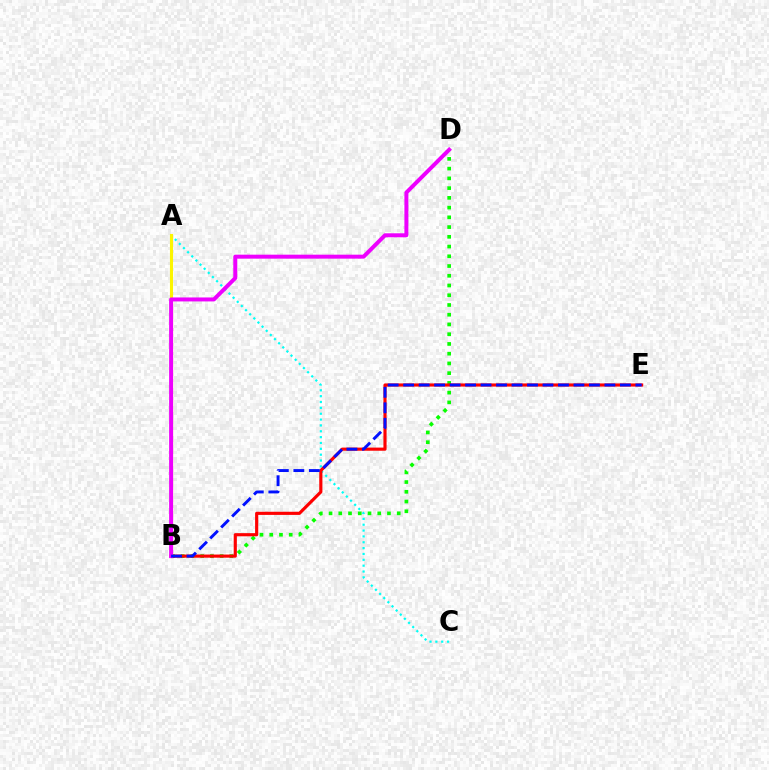{('B', 'D'): [{'color': '#08ff00', 'line_style': 'dotted', 'thickness': 2.65}, {'color': '#ee00ff', 'line_style': 'solid', 'thickness': 2.86}], ('A', 'C'): [{'color': '#00fff6', 'line_style': 'dotted', 'thickness': 1.59}], ('B', 'E'): [{'color': '#ff0000', 'line_style': 'solid', 'thickness': 2.26}, {'color': '#0010ff', 'line_style': 'dashed', 'thickness': 2.1}], ('A', 'B'): [{'color': '#fcf500', 'line_style': 'solid', 'thickness': 2.23}]}